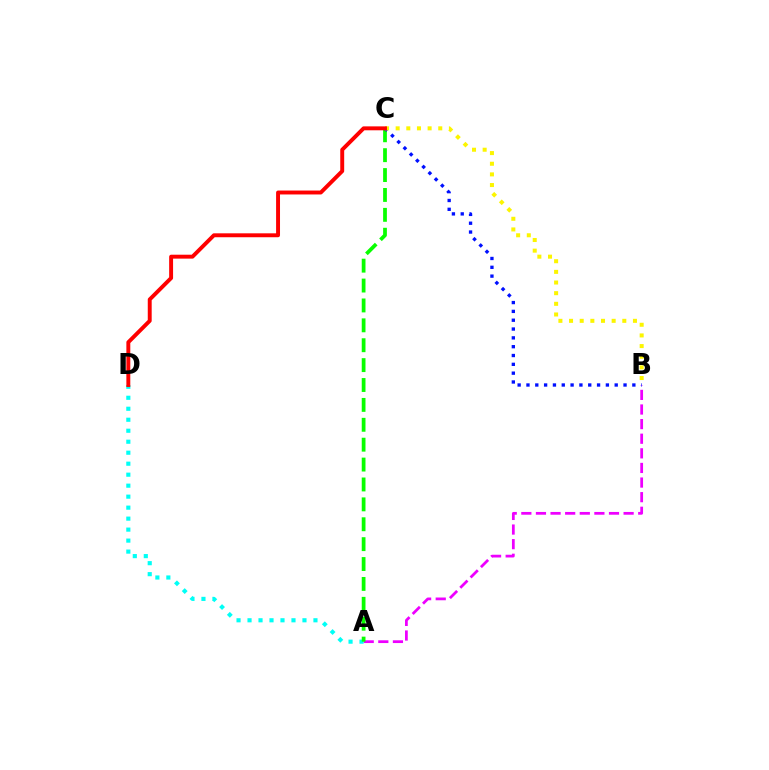{('A', 'B'): [{'color': '#ee00ff', 'line_style': 'dashed', 'thickness': 1.98}], ('A', 'D'): [{'color': '#00fff6', 'line_style': 'dotted', 'thickness': 2.99}], ('A', 'C'): [{'color': '#08ff00', 'line_style': 'dashed', 'thickness': 2.7}], ('B', 'C'): [{'color': '#0010ff', 'line_style': 'dotted', 'thickness': 2.4}, {'color': '#fcf500', 'line_style': 'dotted', 'thickness': 2.89}], ('C', 'D'): [{'color': '#ff0000', 'line_style': 'solid', 'thickness': 2.82}]}